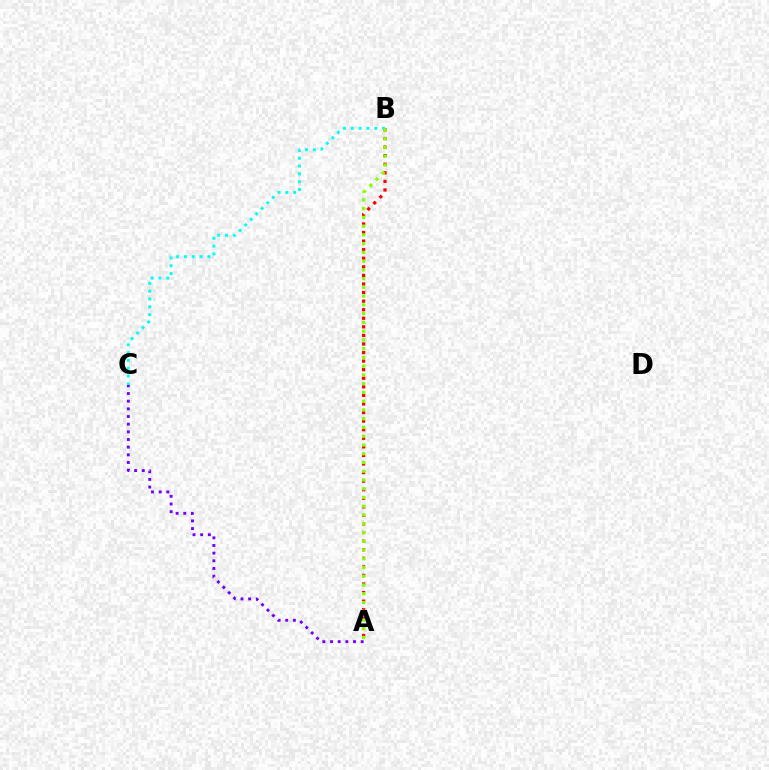{('A', 'B'): [{'color': '#ff0000', 'line_style': 'dotted', 'thickness': 2.33}, {'color': '#84ff00', 'line_style': 'dotted', 'thickness': 2.38}], ('A', 'C'): [{'color': '#7200ff', 'line_style': 'dotted', 'thickness': 2.08}], ('B', 'C'): [{'color': '#00fff6', 'line_style': 'dotted', 'thickness': 2.12}]}